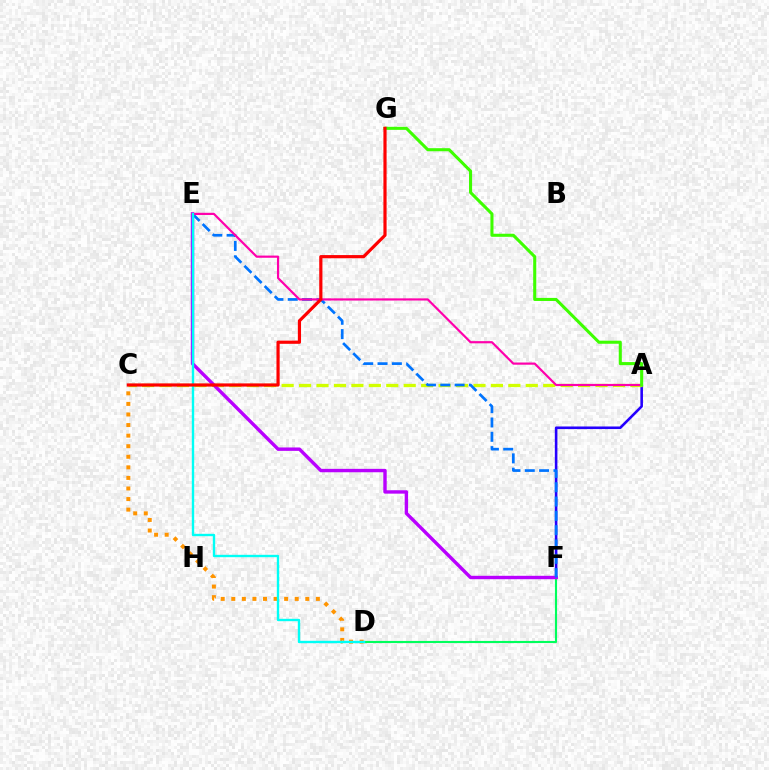{('A', 'F'): [{'color': '#2500ff', 'line_style': 'solid', 'thickness': 1.87}], ('D', 'F'): [{'color': '#00ff5c', 'line_style': 'solid', 'thickness': 1.53}], ('A', 'C'): [{'color': '#d1ff00', 'line_style': 'dashed', 'thickness': 2.37}], ('E', 'F'): [{'color': '#b900ff', 'line_style': 'solid', 'thickness': 2.45}, {'color': '#0074ff', 'line_style': 'dashed', 'thickness': 1.95}], ('C', 'D'): [{'color': '#ff9400', 'line_style': 'dotted', 'thickness': 2.87}], ('A', 'E'): [{'color': '#ff00ac', 'line_style': 'solid', 'thickness': 1.57}], ('A', 'G'): [{'color': '#3dff00', 'line_style': 'solid', 'thickness': 2.21}], ('D', 'E'): [{'color': '#00fff6', 'line_style': 'solid', 'thickness': 1.71}], ('C', 'G'): [{'color': '#ff0000', 'line_style': 'solid', 'thickness': 2.29}]}